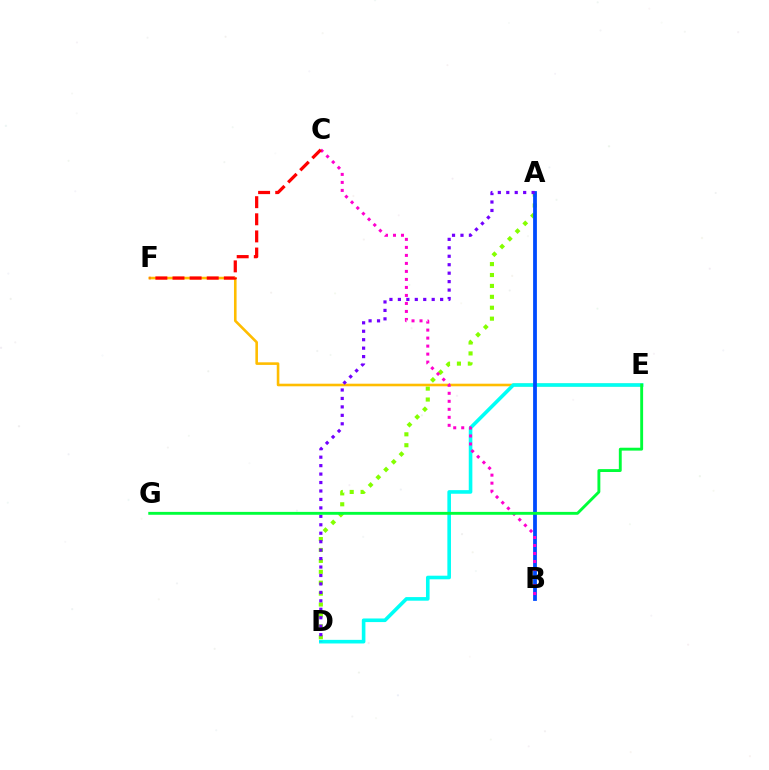{('A', 'D'): [{'color': '#84ff00', 'line_style': 'dotted', 'thickness': 2.96}, {'color': '#7200ff', 'line_style': 'dotted', 'thickness': 2.3}], ('E', 'F'): [{'color': '#ffbd00', 'line_style': 'solid', 'thickness': 1.87}], ('D', 'E'): [{'color': '#00fff6', 'line_style': 'solid', 'thickness': 2.6}], ('A', 'B'): [{'color': '#004bff', 'line_style': 'solid', 'thickness': 2.72}], ('B', 'C'): [{'color': '#ff00cf', 'line_style': 'dotted', 'thickness': 2.18}], ('C', 'F'): [{'color': '#ff0000', 'line_style': 'dashed', 'thickness': 2.33}], ('E', 'G'): [{'color': '#00ff39', 'line_style': 'solid', 'thickness': 2.08}]}